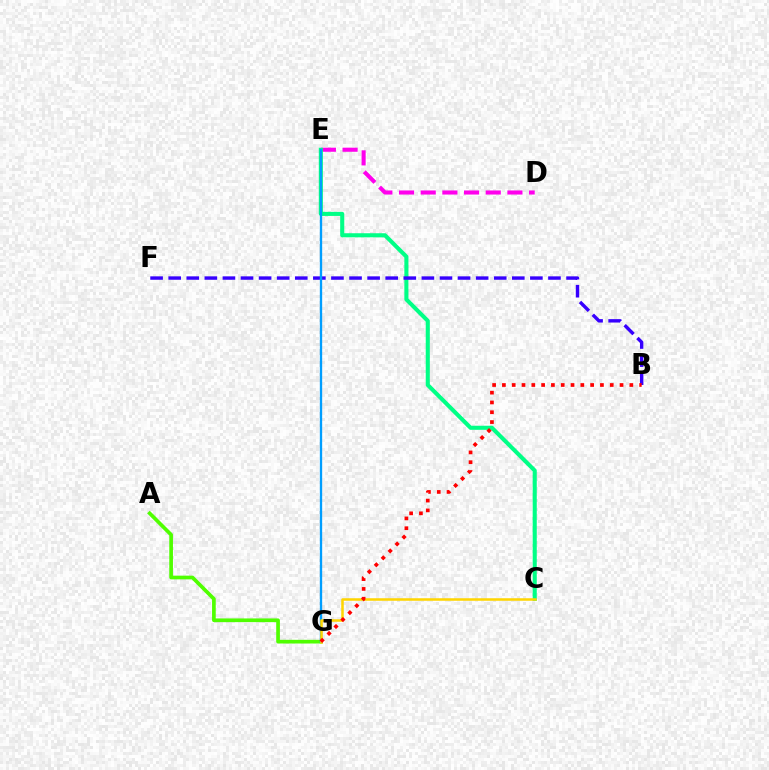{('D', 'E'): [{'color': '#ff00ed', 'line_style': 'dashed', 'thickness': 2.94}], ('C', 'E'): [{'color': '#00ff86', 'line_style': 'solid', 'thickness': 2.94}], ('B', 'F'): [{'color': '#3700ff', 'line_style': 'dashed', 'thickness': 2.46}], ('A', 'G'): [{'color': '#4fff00', 'line_style': 'solid', 'thickness': 2.66}], ('E', 'G'): [{'color': '#009eff', 'line_style': 'solid', 'thickness': 1.68}], ('C', 'G'): [{'color': '#ffd500', 'line_style': 'solid', 'thickness': 1.81}], ('B', 'G'): [{'color': '#ff0000', 'line_style': 'dotted', 'thickness': 2.66}]}